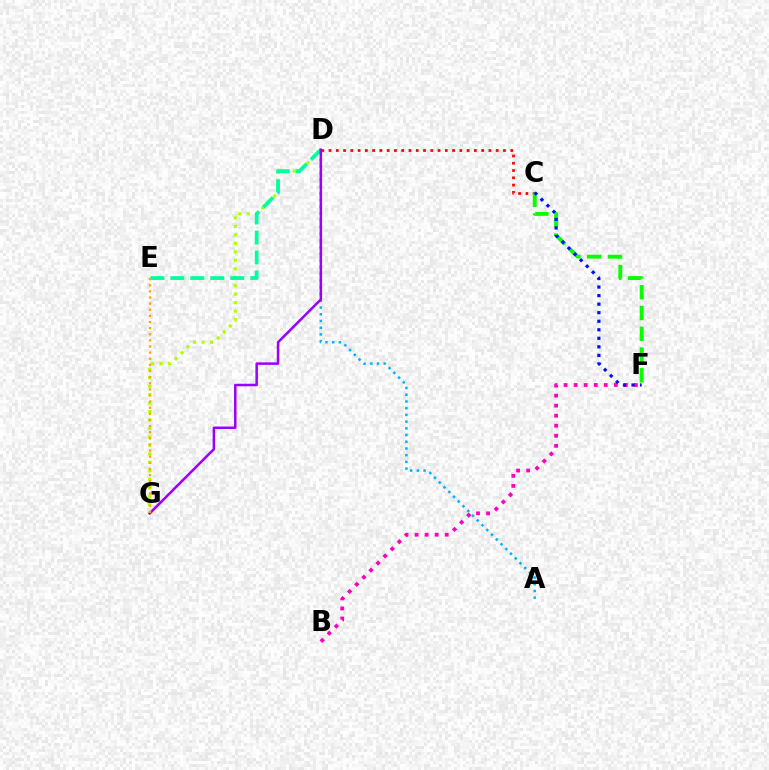{('D', 'G'): [{'color': '#b3ff00', 'line_style': 'dotted', 'thickness': 2.3}, {'color': '#9b00ff', 'line_style': 'solid', 'thickness': 1.8}], ('C', 'D'): [{'color': '#ff0000', 'line_style': 'dotted', 'thickness': 1.97}], ('B', 'F'): [{'color': '#ff00bd', 'line_style': 'dotted', 'thickness': 2.73}], ('C', 'F'): [{'color': '#08ff00', 'line_style': 'dashed', 'thickness': 2.82}, {'color': '#0010ff', 'line_style': 'dotted', 'thickness': 2.32}], ('D', 'E'): [{'color': '#00ff9d', 'line_style': 'dashed', 'thickness': 2.71}], ('A', 'D'): [{'color': '#00b5ff', 'line_style': 'dotted', 'thickness': 1.82}], ('E', 'G'): [{'color': '#ffa500', 'line_style': 'dotted', 'thickness': 1.66}]}